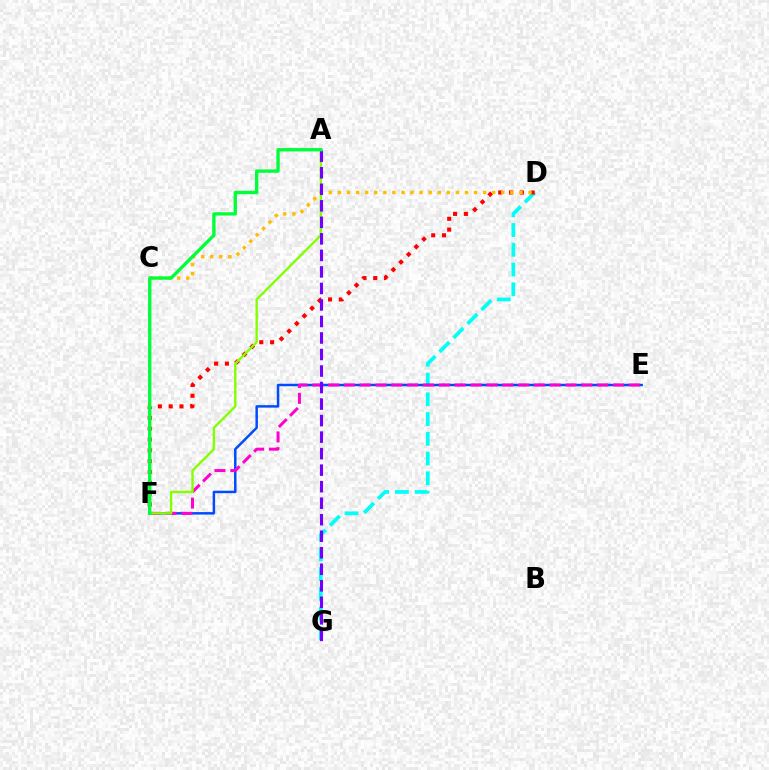{('D', 'G'): [{'color': '#00fff6', 'line_style': 'dashed', 'thickness': 2.68}], ('E', 'F'): [{'color': '#004bff', 'line_style': 'solid', 'thickness': 1.78}, {'color': '#ff00cf', 'line_style': 'dashed', 'thickness': 2.15}], ('D', 'F'): [{'color': '#ff0000', 'line_style': 'dotted', 'thickness': 2.94}], ('A', 'F'): [{'color': '#84ff00', 'line_style': 'solid', 'thickness': 1.71}, {'color': '#00ff39', 'line_style': 'solid', 'thickness': 2.41}], ('C', 'D'): [{'color': '#ffbd00', 'line_style': 'dotted', 'thickness': 2.47}], ('A', 'G'): [{'color': '#7200ff', 'line_style': 'dashed', 'thickness': 2.24}]}